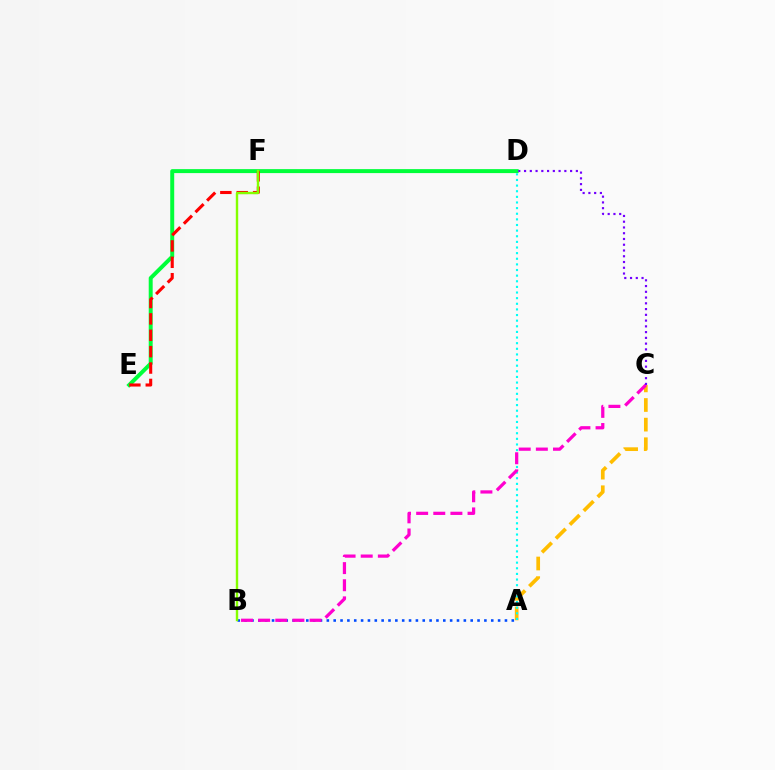{('A', 'C'): [{'color': '#ffbd00', 'line_style': 'dashed', 'thickness': 2.67}], ('A', 'D'): [{'color': '#00fff6', 'line_style': 'dotted', 'thickness': 1.53}], ('A', 'B'): [{'color': '#004bff', 'line_style': 'dotted', 'thickness': 1.86}], ('D', 'E'): [{'color': '#00ff39', 'line_style': 'solid', 'thickness': 2.85}], ('B', 'C'): [{'color': '#ff00cf', 'line_style': 'dashed', 'thickness': 2.33}], ('E', 'F'): [{'color': '#ff0000', 'line_style': 'dashed', 'thickness': 2.23}], ('B', 'F'): [{'color': '#84ff00', 'line_style': 'solid', 'thickness': 1.74}], ('C', 'D'): [{'color': '#7200ff', 'line_style': 'dotted', 'thickness': 1.56}]}